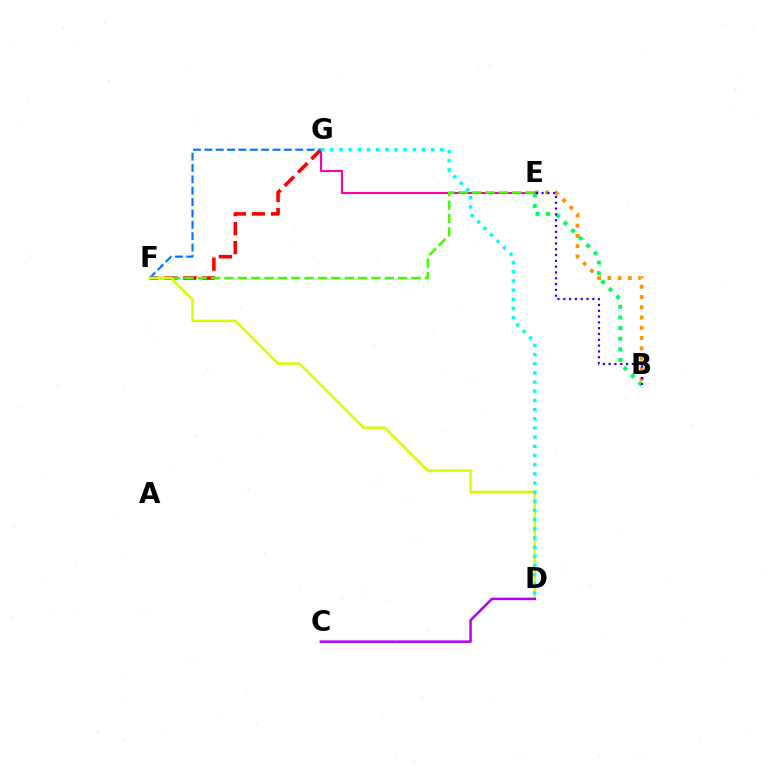{('E', 'G'): [{'color': '#ff00ac', 'line_style': 'solid', 'thickness': 1.52}], ('B', 'E'): [{'color': '#00ff5c', 'line_style': 'dotted', 'thickness': 2.89}, {'color': '#ff9400', 'line_style': 'dotted', 'thickness': 2.78}, {'color': '#2500ff', 'line_style': 'dotted', 'thickness': 1.58}], ('F', 'G'): [{'color': '#ff0000', 'line_style': 'dashed', 'thickness': 2.58}, {'color': '#0074ff', 'line_style': 'dashed', 'thickness': 1.54}], ('E', 'F'): [{'color': '#3dff00', 'line_style': 'dashed', 'thickness': 1.82}], ('D', 'F'): [{'color': '#d1ff00', 'line_style': 'solid', 'thickness': 1.81}], ('D', 'G'): [{'color': '#00fff6', 'line_style': 'dotted', 'thickness': 2.49}], ('C', 'D'): [{'color': '#b900ff', 'line_style': 'solid', 'thickness': 1.84}]}